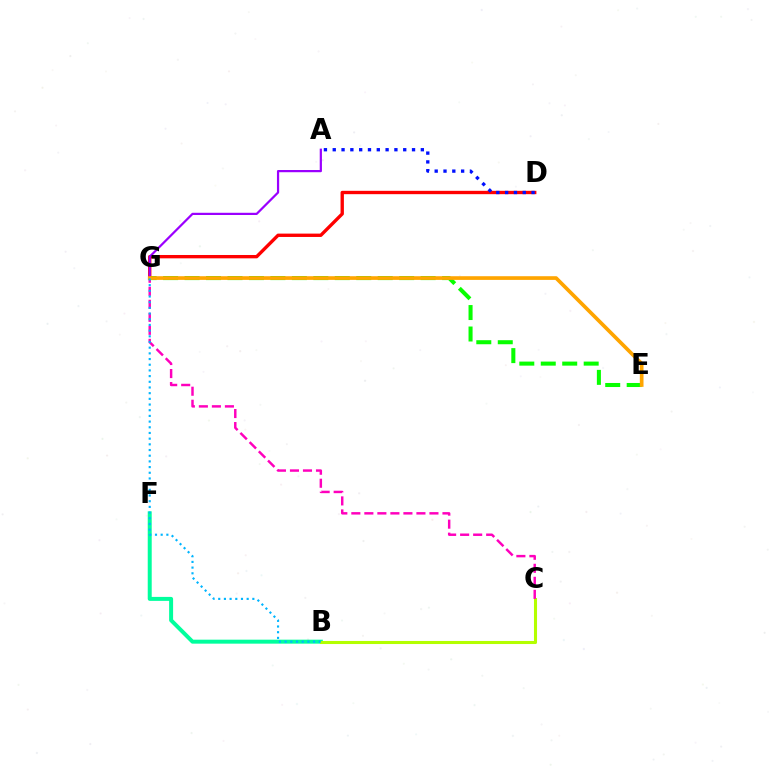{('E', 'G'): [{'color': '#08ff00', 'line_style': 'dashed', 'thickness': 2.92}, {'color': '#ffa500', 'line_style': 'solid', 'thickness': 2.66}], ('D', 'G'): [{'color': '#ff0000', 'line_style': 'solid', 'thickness': 2.42}], ('B', 'F'): [{'color': '#00ff9d', 'line_style': 'solid', 'thickness': 2.86}], ('B', 'C'): [{'color': '#b3ff00', 'line_style': 'solid', 'thickness': 2.21}], ('A', 'D'): [{'color': '#0010ff', 'line_style': 'dotted', 'thickness': 2.39}], ('C', 'G'): [{'color': '#ff00bd', 'line_style': 'dashed', 'thickness': 1.77}], ('A', 'G'): [{'color': '#9b00ff', 'line_style': 'solid', 'thickness': 1.59}], ('B', 'G'): [{'color': '#00b5ff', 'line_style': 'dotted', 'thickness': 1.54}]}